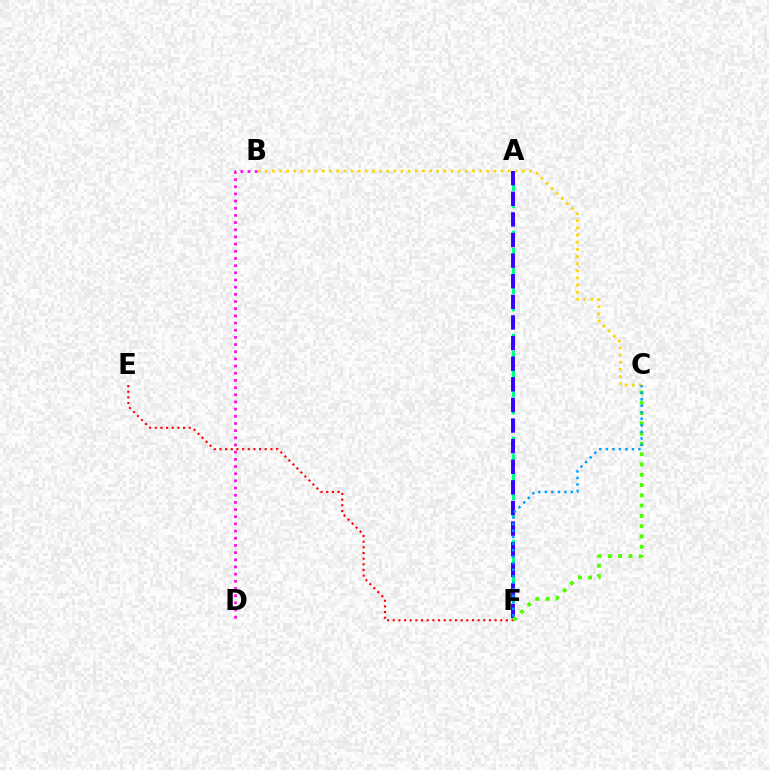{('A', 'F'): [{'color': '#00ff86', 'line_style': 'dashed', 'thickness': 2.33}, {'color': '#3700ff', 'line_style': 'dashed', 'thickness': 2.8}], ('B', 'D'): [{'color': '#ff00ed', 'line_style': 'dotted', 'thickness': 1.95}], ('E', 'F'): [{'color': '#ff0000', 'line_style': 'dotted', 'thickness': 1.54}], ('C', 'F'): [{'color': '#4fff00', 'line_style': 'dotted', 'thickness': 2.79}, {'color': '#009eff', 'line_style': 'dotted', 'thickness': 1.77}], ('B', 'C'): [{'color': '#ffd500', 'line_style': 'dotted', 'thickness': 1.94}]}